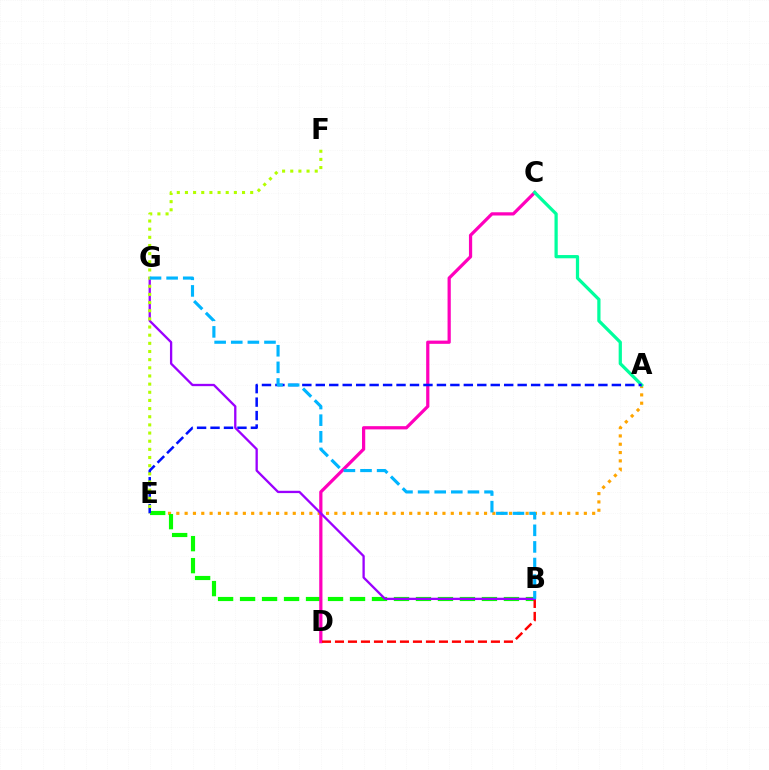{('A', 'E'): [{'color': '#ffa500', 'line_style': 'dotted', 'thickness': 2.26}, {'color': '#0010ff', 'line_style': 'dashed', 'thickness': 1.83}], ('B', 'E'): [{'color': '#08ff00', 'line_style': 'dashed', 'thickness': 2.99}], ('C', 'D'): [{'color': '#ff00bd', 'line_style': 'solid', 'thickness': 2.32}], ('A', 'C'): [{'color': '#00ff9d', 'line_style': 'solid', 'thickness': 2.33}], ('B', 'D'): [{'color': '#ff0000', 'line_style': 'dashed', 'thickness': 1.77}], ('B', 'G'): [{'color': '#9b00ff', 'line_style': 'solid', 'thickness': 1.67}, {'color': '#00b5ff', 'line_style': 'dashed', 'thickness': 2.26}], ('E', 'F'): [{'color': '#b3ff00', 'line_style': 'dotted', 'thickness': 2.22}]}